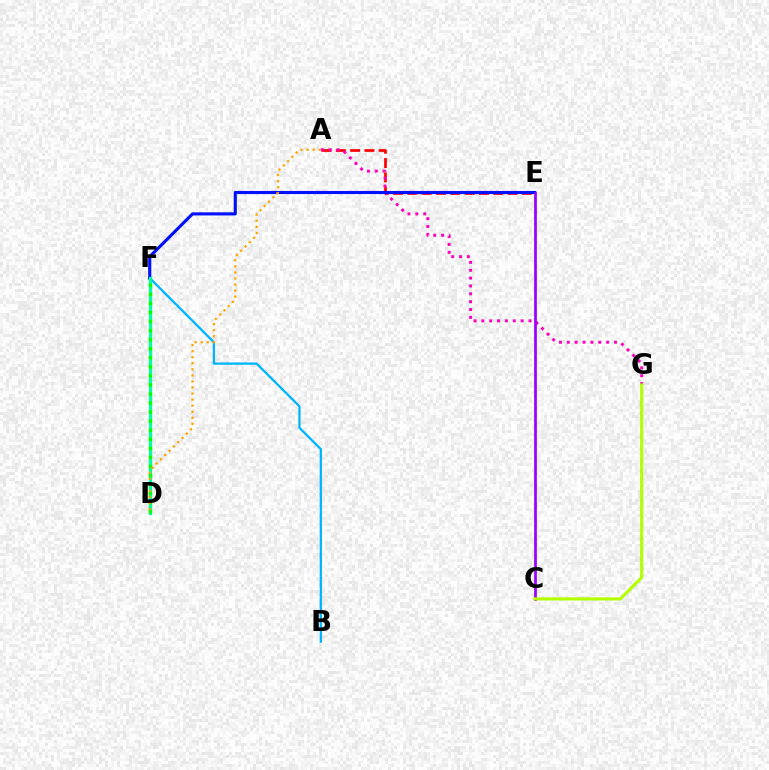{('A', 'E'): [{'color': '#ff0000', 'line_style': 'dashed', 'thickness': 1.94}], ('B', 'F'): [{'color': '#00b5ff', 'line_style': 'solid', 'thickness': 1.64}], ('A', 'G'): [{'color': '#ff00bd', 'line_style': 'dotted', 'thickness': 2.14}], ('E', 'F'): [{'color': '#0010ff', 'line_style': 'solid', 'thickness': 2.25}], ('C', 'E'): [{'color': '#9b00ff', 'line_style': 'solid', 'thickness': 1.96}], ('D', 'F'): [{'color': '#00ff9d', 'line_style': 'solid', 'thickness': 2.31}, {'color': '#08ff00', 'line_style': 'dotted', 'thickness': 2.46}], ('C', 'G'): [{'color': '#b3ff00', 'line_style': 'solid', 'thickness': 2.24}], ('A', 'D'): [{'color': '#ffa500', 'line_style': 'dotted', 'thickness': 1.65}]}